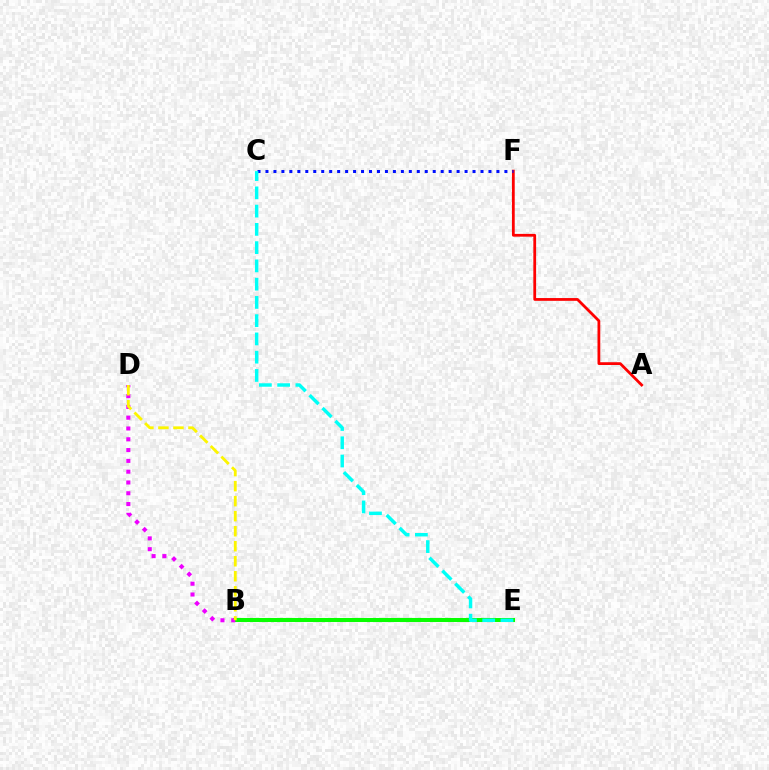{('B', 'E'): [{'color': '#08ff00', 'line_style': 'solid', 'thickness': 2.92}], ('A', 'F'): [{'color': '#ff0000', 'line_style': 'solid', 'thickness': 2.0}], ('C', 'F'): [{'color': '#0010ff', 'line_style': 'dotted', 'thickness': 2.16}], ('B', 'D'): [{'color': '#ee00ff', 'line_style': 'dotted', 'thickness': 2.93}, {'color': '#fcf500', 'line_style': 'dashed', 'thickness': 2.04}], ('C', 'E'): [{'color': '#00fff6', 'line_style': 'dashed', 'thickness': 2.48}]}